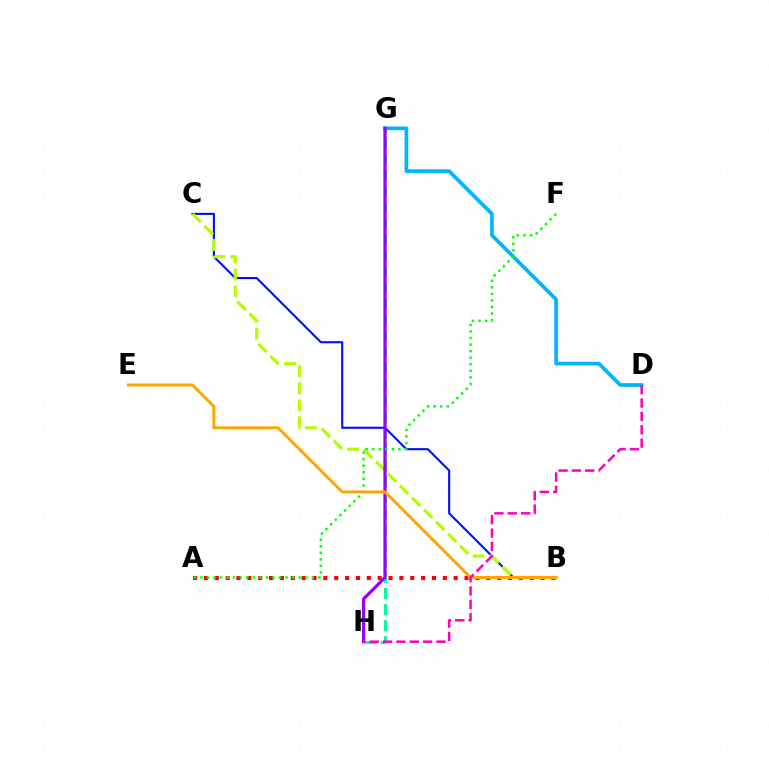{('G', 'H'): [{'color': '#00ff9d', 'line_style': 'dashed', 'thickness': 2.18}, {'color': '#9b00ff', 'line_style': 'solid', 'thickness': 2.33}], ('A', 'B'): [{'color': '#ff0000', 'line_style': 'dotted', 'thickness': 2.95}], ('D', 'G'): [{'color': '#00b5ff', 'line_style': 'solid', 'thickness': 2.67}], ('B', 'C'): [{'color': '#0010ff', 'line_style': 'solid', 'thickness': 1.52}, {'color': '#b3ff00', 'line_style': 'dashed', 'thickness': 2.31}], ('A', 'F'): [{'color': '#08ff00', 'line_style': 'dotted', 'thickness': 1.78}], ('B', 'E'): [{'color': '#ffa500', 'line_style': 'solid', 'thickness': 2.13}], ('D', 'H'): [{'color': '#ff00bd', 'line_style': 'dashed', 'thickness': 1.82}]}